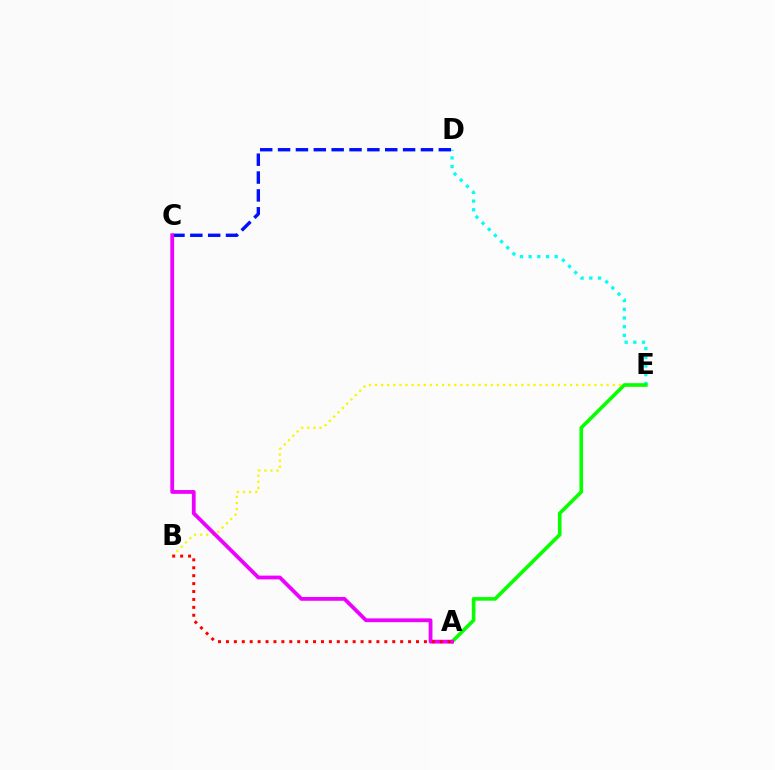{('B', 'E'): [{'color': '#fcf500', 'line_style': 'dotted', 'thickness': 1.66}], ('D', 'E'): [{'color': '#00fff6', 'line_style': 'dotted', 'thickness': 2.36}], ('C', 'D'): [{'color': '#0010ff', 'line_style': 'dashed', 'thickness': 2.43}], ('A', 'E'): [{'color': '#08ff00', 'line_style': 'solid', 'thickness': 2.61}], ('A', 'C'): [{'color': '#ee00ff', 'line_style': 'solid', 'thickness': 2.73}], ('A', 'B'): [{'color': '#ff0000', 'line_style': 'dotted', 'thickness': 2.15}]}